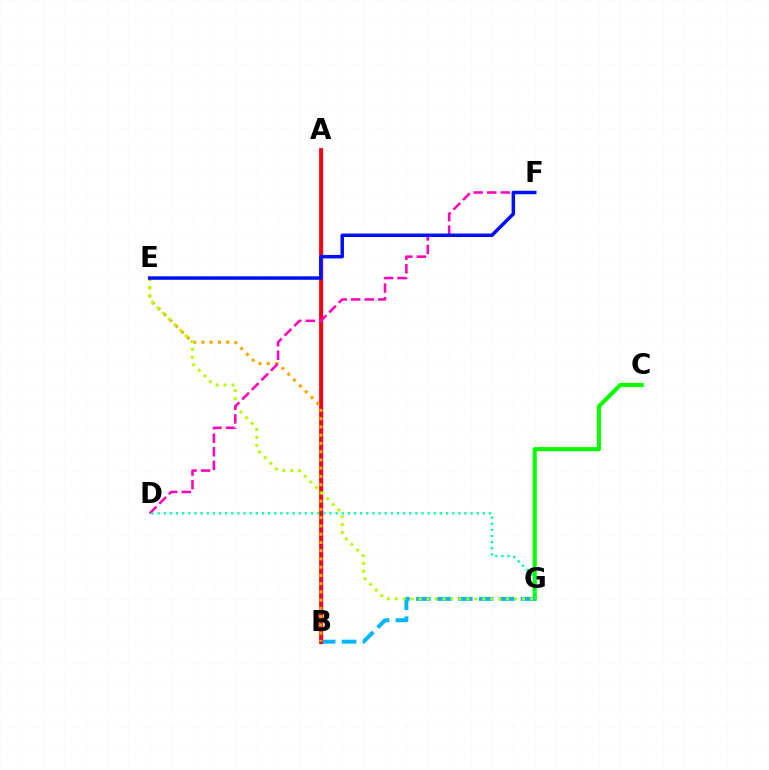{('A', 'B'): [{'color': '#9b00ff', 'line_style': 'solid', 'thickness': 2.42}, {'color': '#ff0000', 'line_style': 'solid', 'thickness': 2.68}], ('C', 'G'): [{'color': '#08ff00', 'line_style': 'solid', 'thickness': 2.96}], ('B', 'G'): [{'color': '#00b5ff', 'line_style': 'dashed', 'thickness': 2.84}], ('B', 'E'): [{'color': '#ffa500', 'line_style': 'dotted', 'thickness': 2.24}], ('E', 'G'): [{'color': '#b3ff00', 'line_style': 'dotted', 'thickness': 2.16}], ('D', 'F'): [{'color': '#ff00bd', 'line_style': 'dashed', 'thickness': 1.84}], ('D', 'G'): [{'color': '#00ff9d', 'line_style': 'dotted', 'thickness': 1.67}], ('E', 'F'): [{'color': '#0010ff', 'line_style': 'solid', 'thickness': 2.52}]}